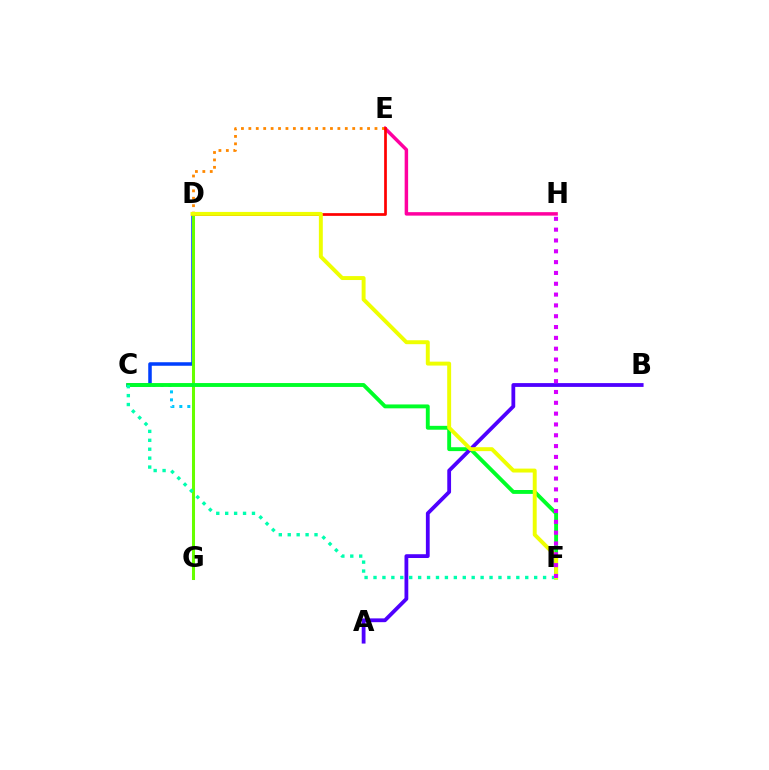{('E', 'H'): [{'color': '#ff00a0', 'line_style': 'solid', 'thickness': 2.5}], ('C', 'D'): [{'color': '#003fff', 'line_style': 'solid', 'thickness': 2.54}], ('C', 'G'): [{'color': '#00c7ff', 'line_style': 'dotted', 'thickness': 2.17}], ('D', 'G'): [{'color': '#66ff00', 'line_style': 'solid', 'thickness': 2.18}], ('C', 'F'): [{'color': '#00ff27', 'line_style': 'solid', 'thickness': 2.8}, {'color': '#00ffaf', 'line_style': 'dotted', 'thickness': 2.42}], ('D', 'E'): [{'color': '#ff8800', 'line_style': 'dotted', 'thickness': 2.02}, {'color': '#ff0000', 'line_style': 'solid', 'thickness': 1.96}], ('A', 'B'): [{'color': '#4f00ff', 'line_style': 'solid', 'thickness': 2.73}], ('D', 'F'): [{'color': '#eeff00', 'line_style': 'solid', 'thickness': 2.83}], ('F', 'H'): [{'color': '#d600ff', 'line_style': 'dotted', 'thickness': 2.94}]}